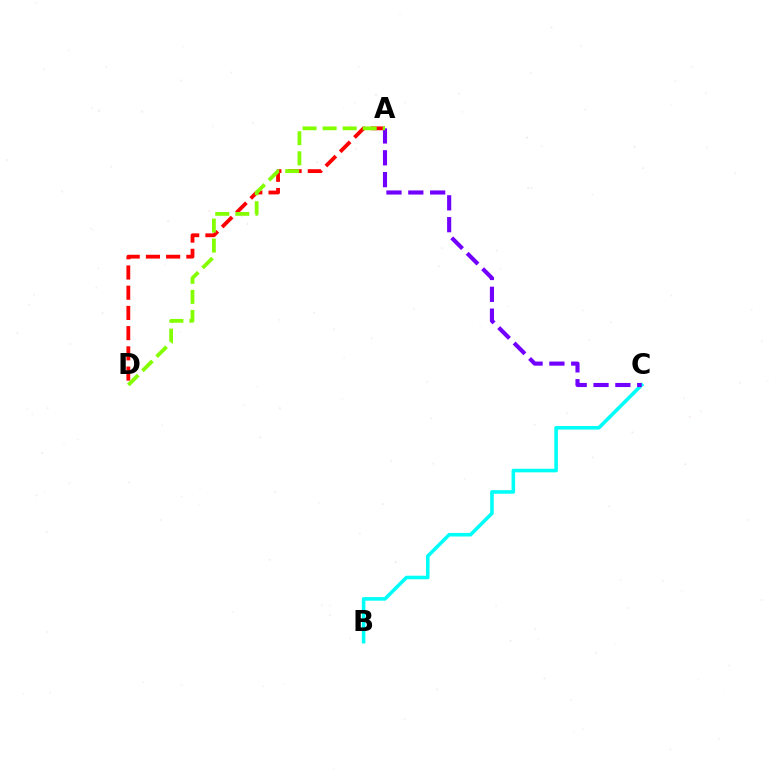{('B', 'C'): [{'color': '#00fff6', 'line_style': 'solid', 'thickness': 2.57}], ('A', 'D'): [{'color': '#ff0000', 'line_style': 'dashed', 'thickness': 2.75}, {'color': '#84ff00', 'line_style': 'dashed', 'thickness': 2.72}], ('A', 'C'): [{'color': '#7200ff', 'line_style': 'dashed', 'thickness': 2.97}]}